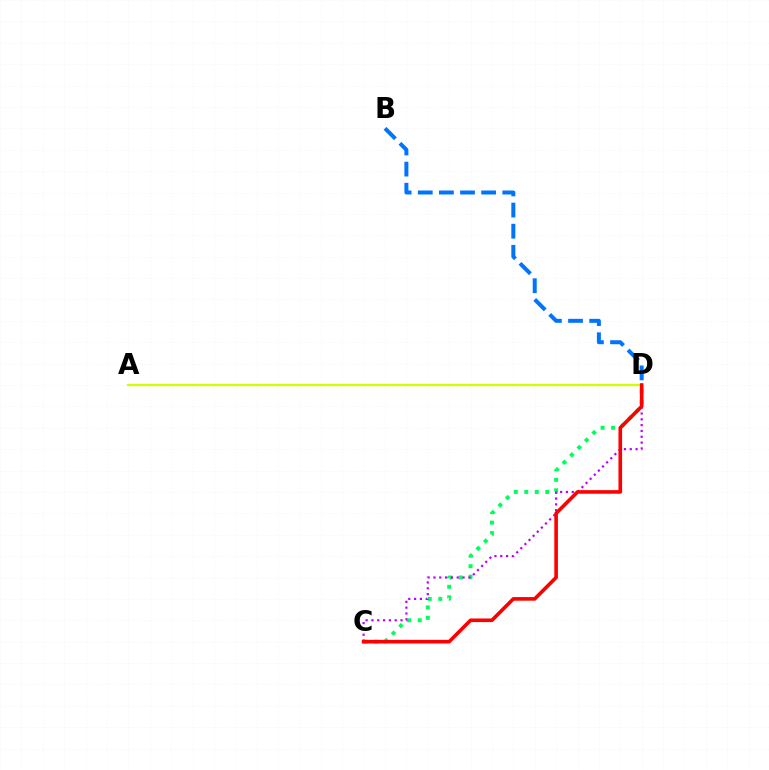{('C', 'D'): [{'color': '#00ff5c', 'line_style': 'dotted', 'thickness': 2.85}, {'color': '#b900ff', 'line_style': 'dotted', 'thickness': 1.58}, {'color': '#ff0000', 'line_style': 'solid', 'thickness': 2.6}], ('B', 'D'): [{'color': '#0074ff', 'line_style': 'dashed', 'thickness': 2.87}], ('A', 'D'): [{'color': '#d1ff00', 'line_style': 'solid', 'thickness': 1.66}]}